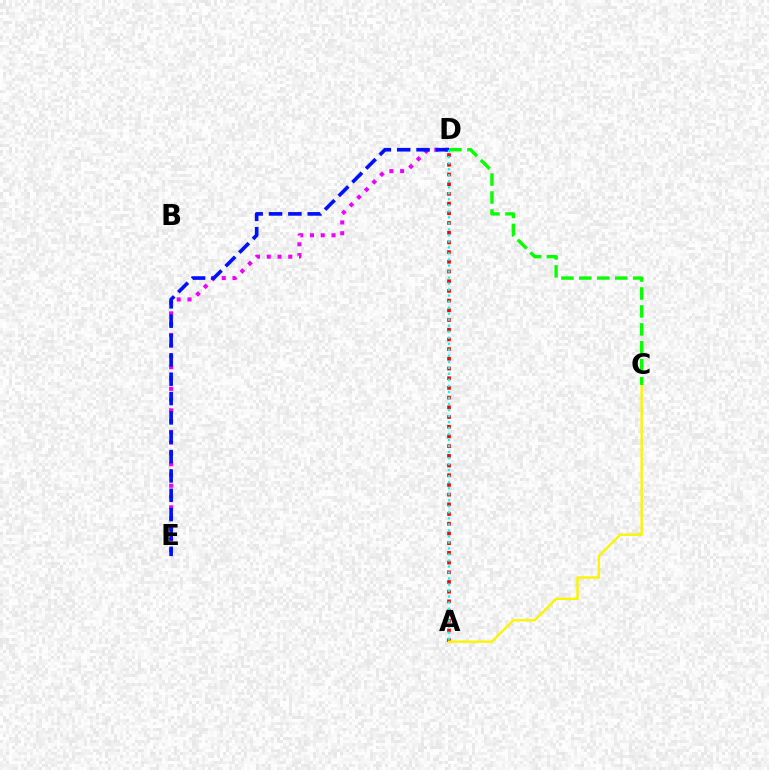{('D', 'E'): [{'color': '#ee00ff', 'line_style': 'dotted', 'thickness': 2.93}, {'color': '#0010ff', 'line_style': 'dashed', 'thickness': 2.63}], ('A', 'D'): [{'color': '#ff0000', 'line_style': 'dotted', 'thickness': 2.64}, {'color': '#00fff6', 'line_style': 'dotted', 'thickness': 1.64}], ('A', 'C'): [{'color': '#fcf500', 'line_style': 'solid', 'thickness': 1.74}], ('C', 'D'): [{'color': '#08ff00', 'line_style': 'dashed', 'thickness': 2.44}]}